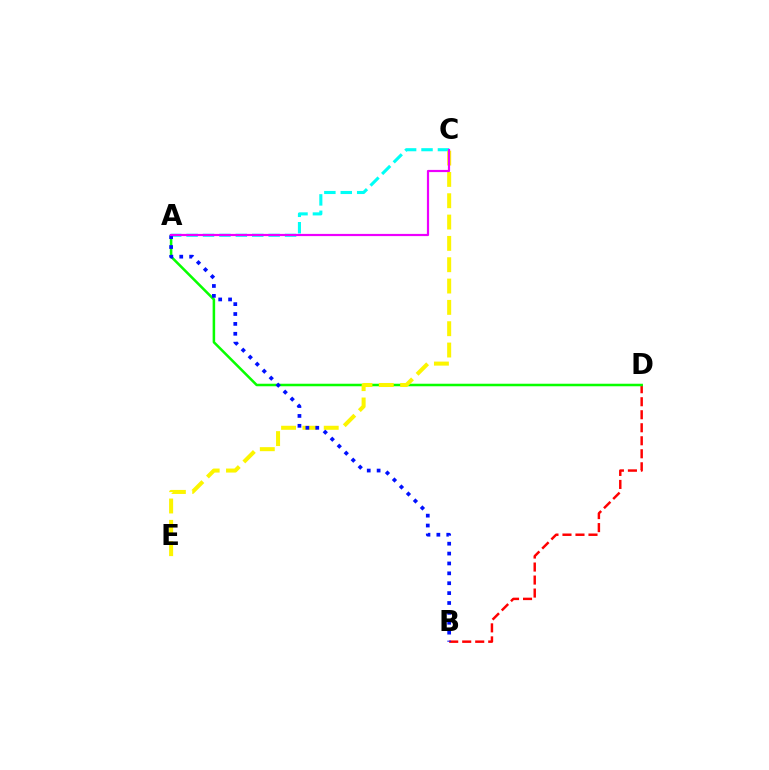{('B', 'D'): [{'color': '#ff0000', 'line_style': 'dashed', 'thickness': 1.77}], ('A', 'C'): [{'color': '#00fff6', 'line_style': 'dashed', 'thickness': 2.23}, {'color': '#ee00ff', 'line_style': 'solid', 'thickness': 1.58}], ('A', 'D'): [{'color': '#08ff00', 'line_style': 'solid', 'thickness': 1.82}], ('C', 'E'): [{'color': '#fcf500', 'line_style': 'dashed', 'thickness': 2.9}], ('A', 'B'): [{'color': '#0010ff', 'line_style': 'dotted', 'thickness': 2.69}]}